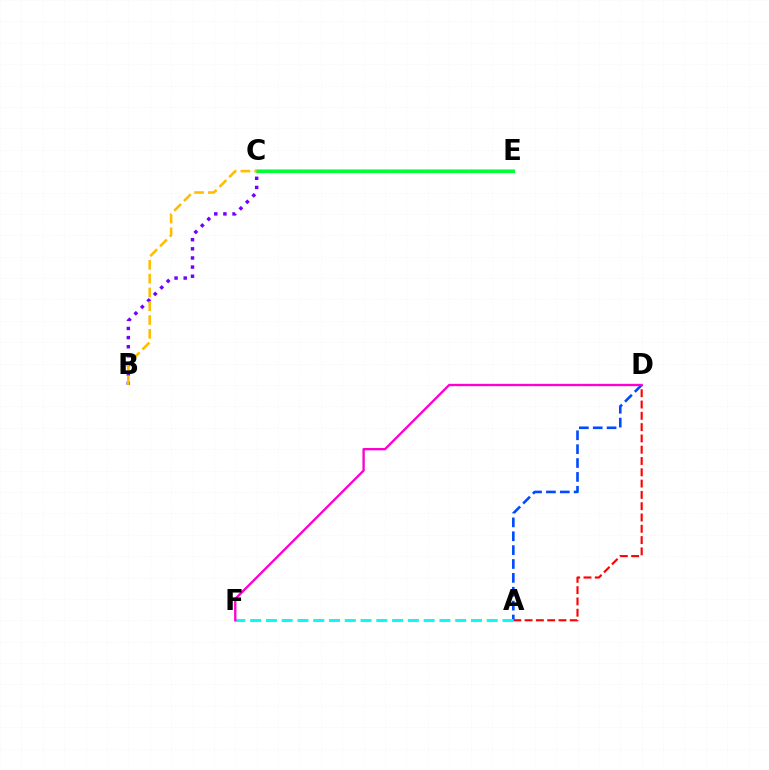{('A', 'D'): [{'color': '#ff0000', 'line_style': 'dashed', 'thickness': 1.53}, {'color': '#004bff', 'line_style': 'dashed', 'thickness': 1.88}], ('C', 'E'): [{'color': '#84ff00', 'line_style': 'solid', 'thickness': 2.57}, {'color': '#00ff39', 'line_style': 'solid', 'thickness': 2.27}], ('A', 'F'): [{'color': '#00fff6', 'line_style': 'dashed', 'thickness': 2.14}], ('D', 'F'): [{'color': '#ff00cf', 'line_style': 'solid', 'thickness': 1.69}], ('B', 'C'): [{'color': '#7200ff', 'line_style': 'dotted', 'thickness': 2.48}, {'color': '#ffbd00', 'line_style': 'dashed', 'thickness': 1.87}]}